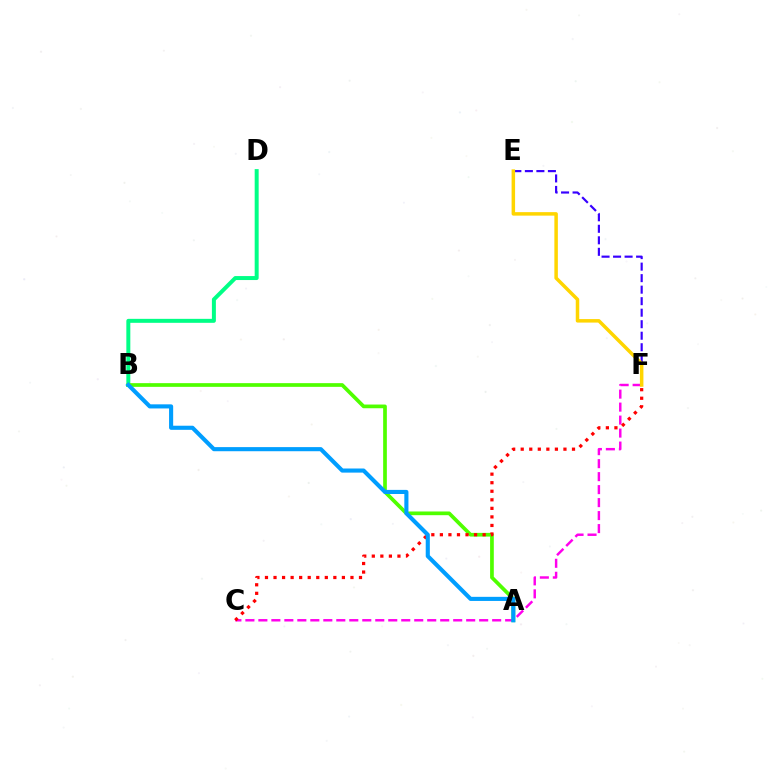{('C', 'F'): [{'color': '#ff00ed', 'line_style': 'dashed', 'thickness': 1.76}, {'color': '#ff0000', 'line_style': 'dotted', 'thickness': 2.32}], ('B', 'D'): [{'color': '#00ff86', 'line_style': 'solid', 'thickness': 2.86}], ('E', 'F'): [{'color': '#3700ff', 'line_style': 'dashed', 'thickness': 1.56}, {'color': '#ffd500', 'line_style': 'solid', 'thickness': 2.52}], ('A', 'B'): [{'color': '#4fff00', 'line_style': 'solid', 'thickness': 2.67}, {'color': '#009eff', 'line_style': 'solid', 'thickness': 2.96}]}